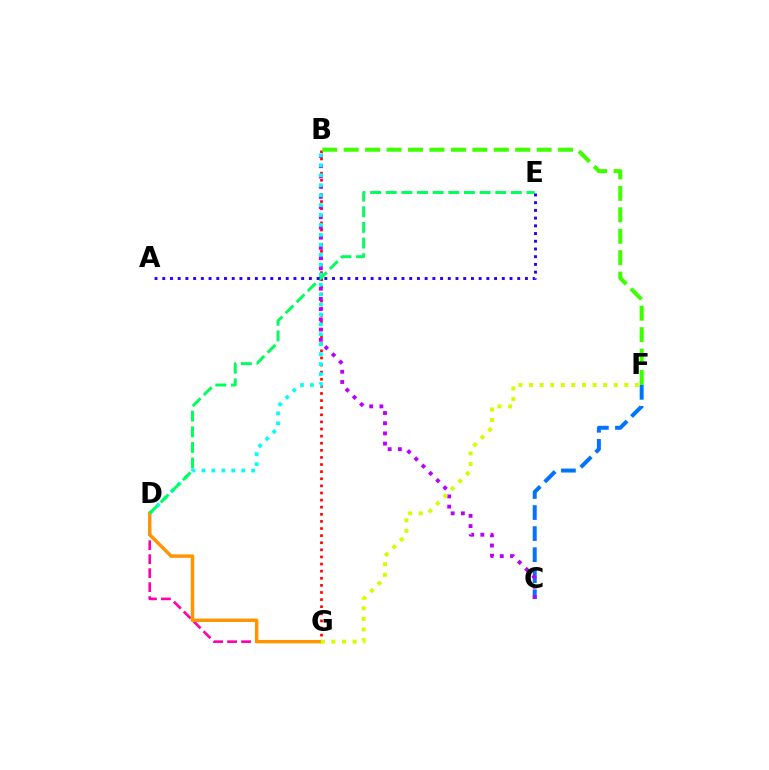{('D', 'G'): [{'color': '#ff00ac', 'line_style': 'dashed', 'thickness': 1.9}, {'color': '#ff9400', 'line_style': 'solid', 'thickness': 2.46}], ('B', 'G'): [{'color': '#ff0000', 'line_style': 'dotted', 'thickness': 1.93}], ('C', 'F'): [{'color': '#0074ff', 'line_style': 'dashed', 'thickness': 2.86}], ('B', 'C'): [{'color': '#b900ff', 'line_style': 'dotted', 'thickness': 2.77}], ('B', 'D'): [{'color': '#00fff6', 'line_style': 'dotted', 'thickness': 2.7}], ('B', 'F'): [{'color': '#3dff00', 'line_style': 'dashed', 'thickness': 2.91}], ('D', 'E'): [{'color': '#00ff5c', 'line_style': 'dashed', 'thickness': 2.12}], ('A', 'E'): [{'color': '#2500ff', 'line_style': 'dotted', 'thickness': 2.1}], ('F', 'G'): [{'color': '#d1ff00', 'line_style': 'dotted', 'thickness': 2.88}]}